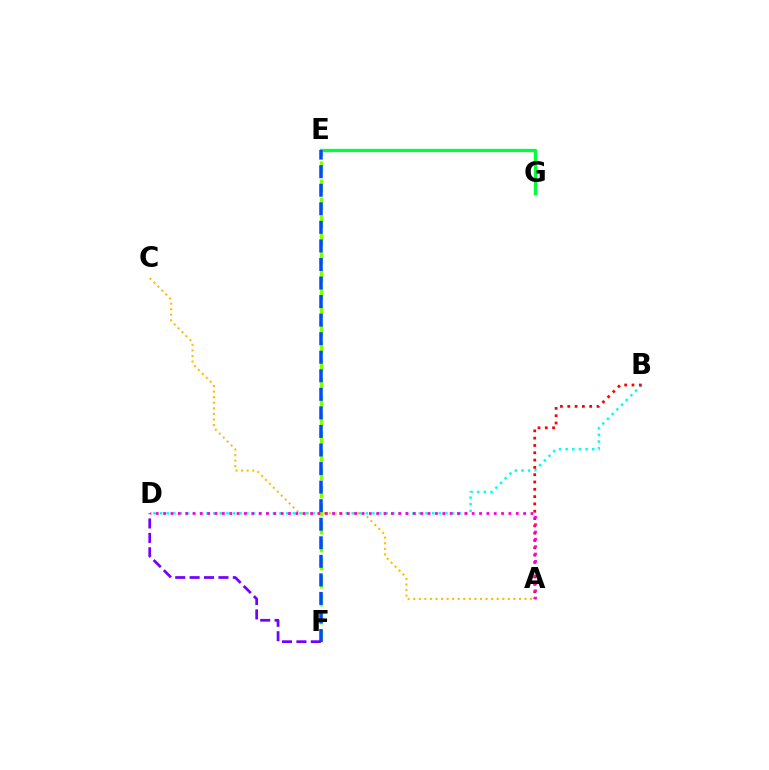{('A', 'C'): [{'color': '#ffbd00', 'line_style': 'dotted', 'thickness': 1.51}], ('B', 'D'): [{'color': '#00fff6', 'line_style': 'dotted', 'thickness': 1.8}], ('A', 'B'): [{'color': '#ff0000', 'line_style': 'dotted', 'thickness': 1.99}], ('E', 'G'): [{'color': '#00ff39', 'line_style': 'solid', 'thickness': 2.36}], ('E', 'F'): [{'color': '#84ff00', 'line_style': 'dashed', 'thickness': 2.45}, {'color': '#004bff', 'line_style': 'dashed', 'thickness': 2.52}], ('A', 'D'): [{'color': '#ff00cf', 'line_style': 'dotted', 'thickness': 2.0}], ('D', 'F'): [{'color': '#7200ff', 'line_style': 'dashed', 'thickness': 1.96}]}